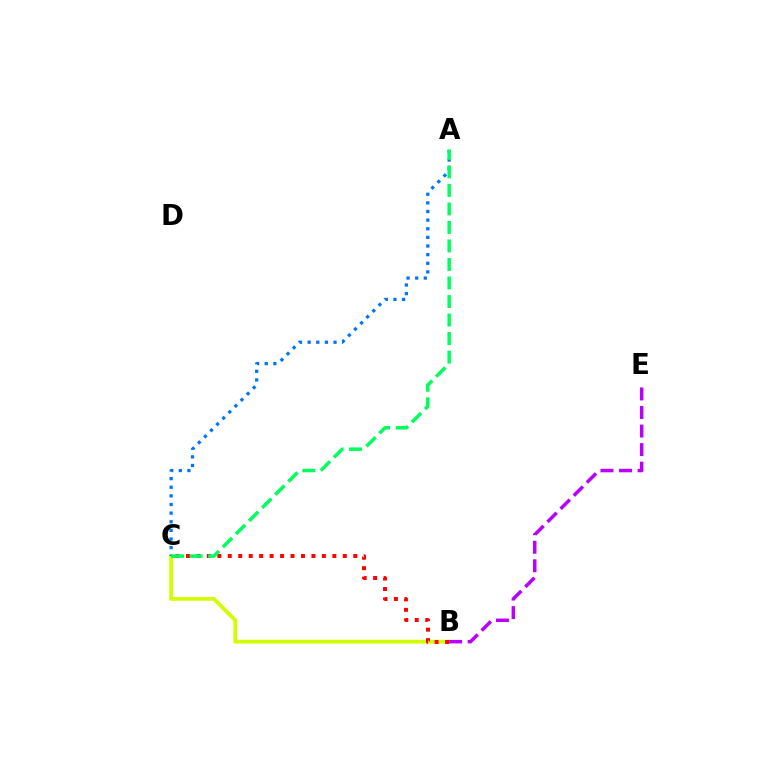{('B', 'C'): [{'color': '#d1ff00', 'line_style': 'solid', 'thickness': 2.73}, {'color': '#ff0000', 'line_style': 'dotted', 'thickness': 2.84}], ('B', 'E'): [{'color': '#b900ff', 'line_style': 'dashed', 'thickness': 2.52}], ('A', 'C'): [{'color': '#0074ff', 'line_style': 'dotted', 'thickness': 2.34}, {'color': '#00ff5c', 'line_style': 'dashed', 'thickness': 2.52}]}